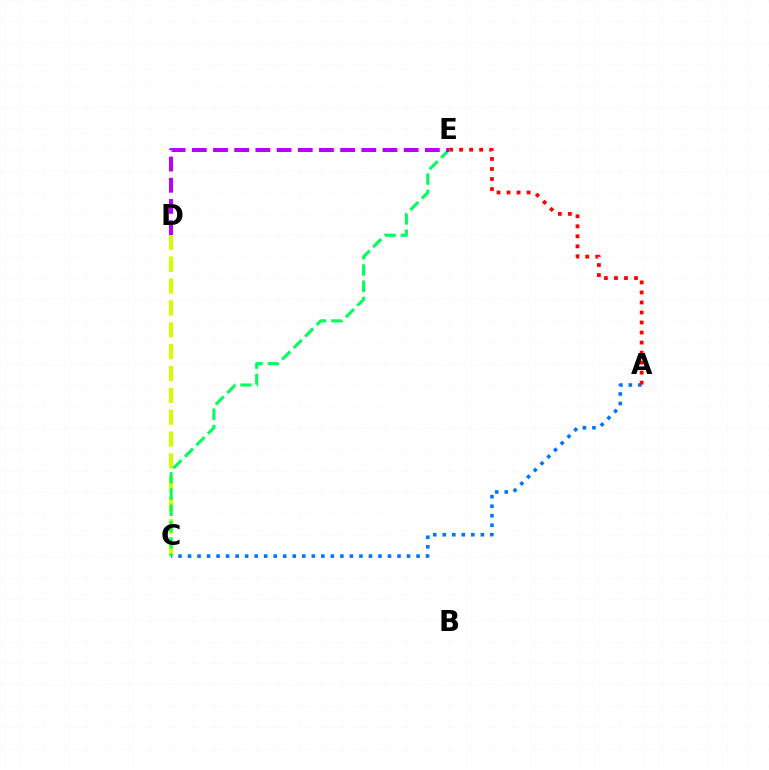{('A', 'C'): [{'color': '#0074ff', 'line_style': 'dotted', 'thickness': 2.59}], ('A', 'E'): [{'color': '#ff0000', 'line_style': 'dotted', 'thickness': 2.72}], ('C', 'D'): [{'color': '#d1ff00', 'line_style': 'dashed', 'thickness': 2.97}], ('C', 'E'): [{'color': '#00ff5c', 'line_style': 'dashed', 'thickness': 2.21}], ('D', 'E'): [{'color': '#b900ff', 'line_style': 'dashed', 'thickness': 2.88}]}